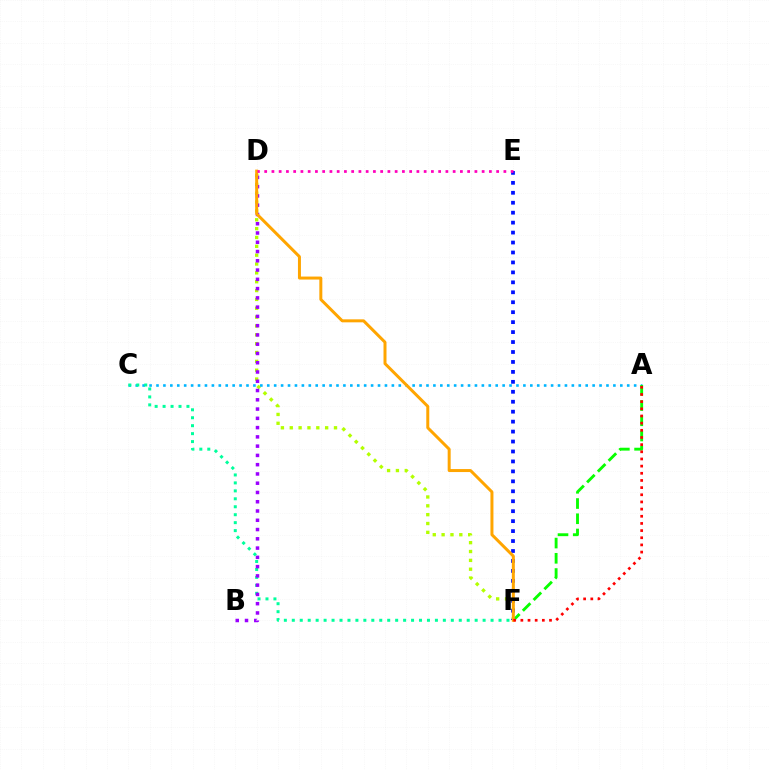{('D', 'F'): [{'color': '#b3ff00', 'line_style': 'dotted', 'thickness': 2.4}, {'color': '#ffa500', 'line_style': 'solid', 'thickness': 2.15}], ('A', 'C'): [{'color': '#00b5ff', 'line_style': 'dotted', 'thickness': 1.88}], ('A', 'F'): [{'color': '#08ff00', 'line_style': 'dashed', 'thickness': 2.07}, {'color': '#ff0000', 'line_style': 'dotted', 'thickness': 1.95}], ('C', 'F'): [{'color': '#00ff9d', 'line_style': 'dotted', 'thickness': 2.16}], ('E', 'F'): [{'color': '#0010ff', 'line_style': 'dotted', 'thickness': 2.7}], ('B', 'D'): [{'color': '#9b00ff', 'line_style': 'dotted', 'thickness': 2.52}], ('D', 'E'): [{'color': '#ff00bd', 'line_style': 'dotted', 'thickness': 1.97}]}